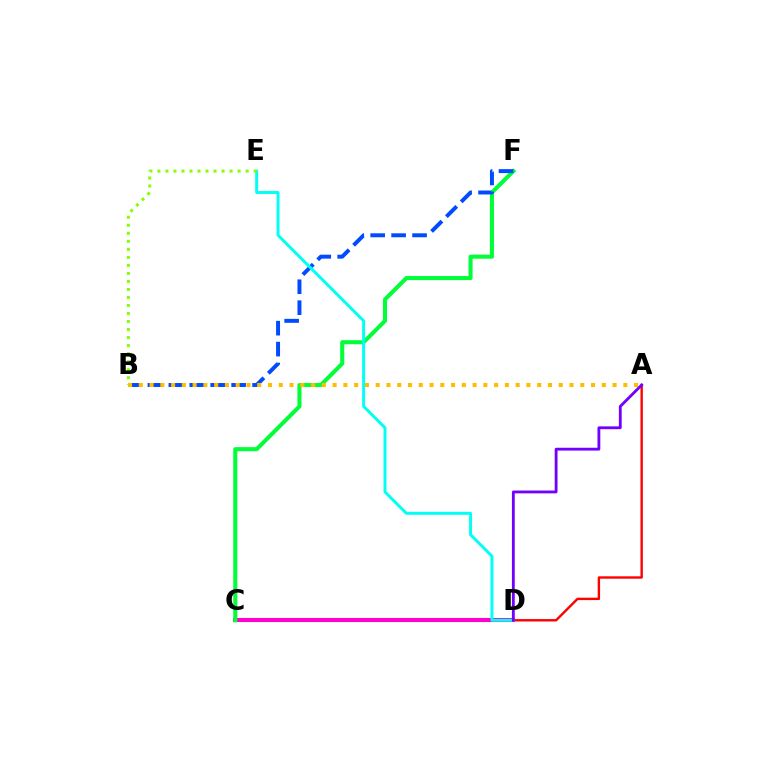{('C', 'D'): [{'color': '#ff00cf', 'line_style': 'solid', 'thickness': 2.94}], ('C', 'F'): [{'color': '#00ff39', 'line_style': 'solid', 'thickness': 2.92}], ('A', 'D'): [{'color': '#ff0000', 'line_style': 'solid', 'thickness': 1.72}, {'color': '#7200ff', 'line_style': 'solid', 'thickness': 2.04}], ('B', 'F'): [{'color': '#004bff', 'line_style': 'dashed', 'thickness': 2.84}], ('D', 'E'): [{'color': '#00fff6', 'line_style': 'solid', 'thickness': 2.12}], ('A', 'B'): [{'color': '#ffbd00', 'line_style': 'dotted', 'thickness': 2.93}], ('B', 'E'): [{'color': '#84ff00', 'line_style': 'dotted', 'thickness': 2.18}]}